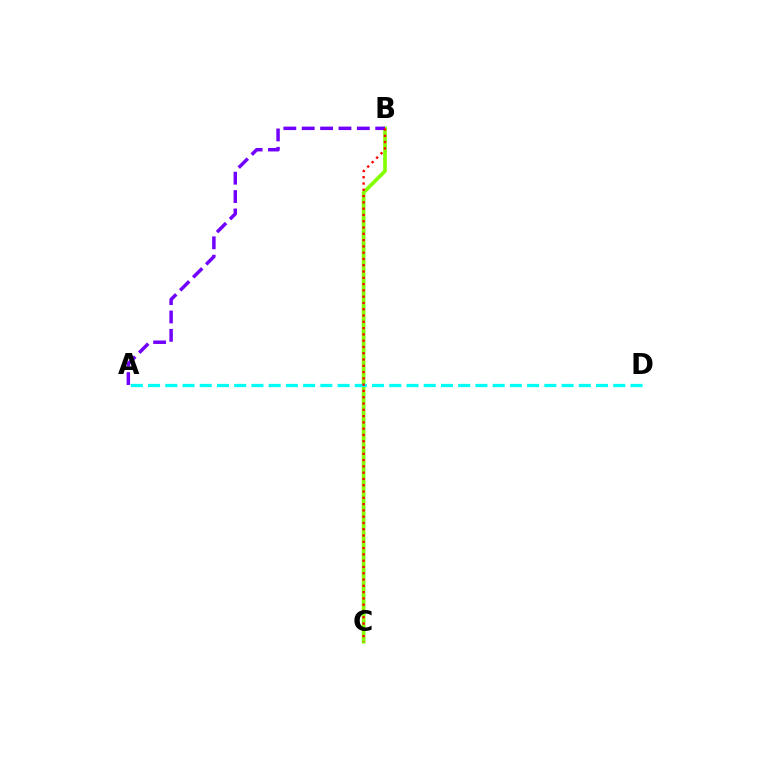{('B', 'C'): [{'color': '#84ff00', 'line_style': 'solid', 'thickness': 2.64}, {'color': '#ff0000', 'line_style': 'dotted', 'thickness': 1.71}], ('A', 'B'): [{'color': '#7200ff', 'line_style': 'dashed', 'thickness': 2.5}], ('A', 'D'): [{'color': '#00fff6', 'line_style': 'dashed', 'thickness': 2.34}]}